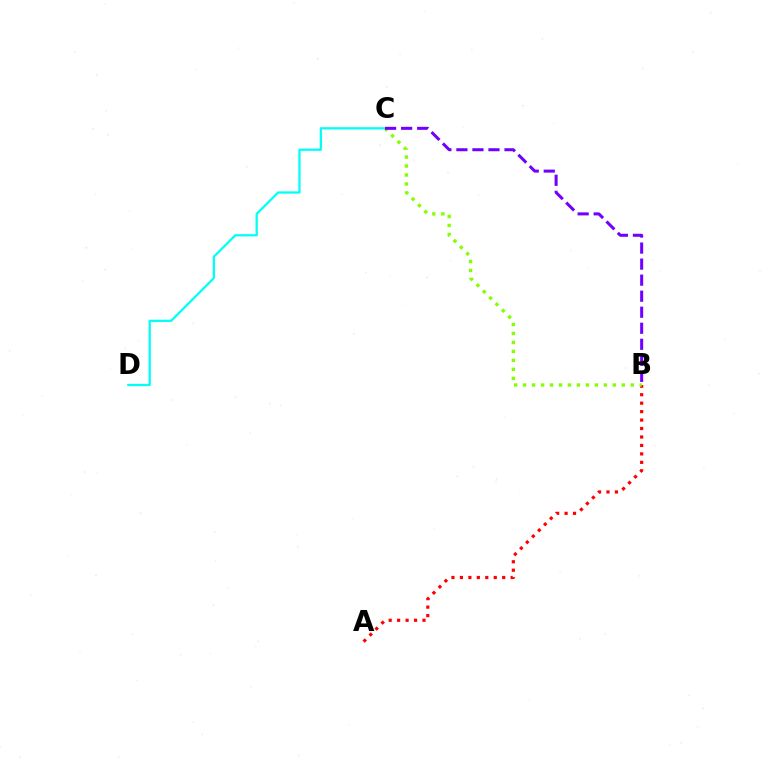{('A', 'B'): [{'color': '#ff0000', 'line_style': 'dotted', 'thickness': 2.3}], ('C', 'D'): [{'color': '#00fff6', 'line_style': 'solid', 'thickness': 1.62}], ('B', 'C'): [{'color': '#84ff00', 'line_style': 'dotted', 'thickness': 2.44}, {'color': '#7200ff', 'line_style': 'dashed', 'thickness': 2.18}]}